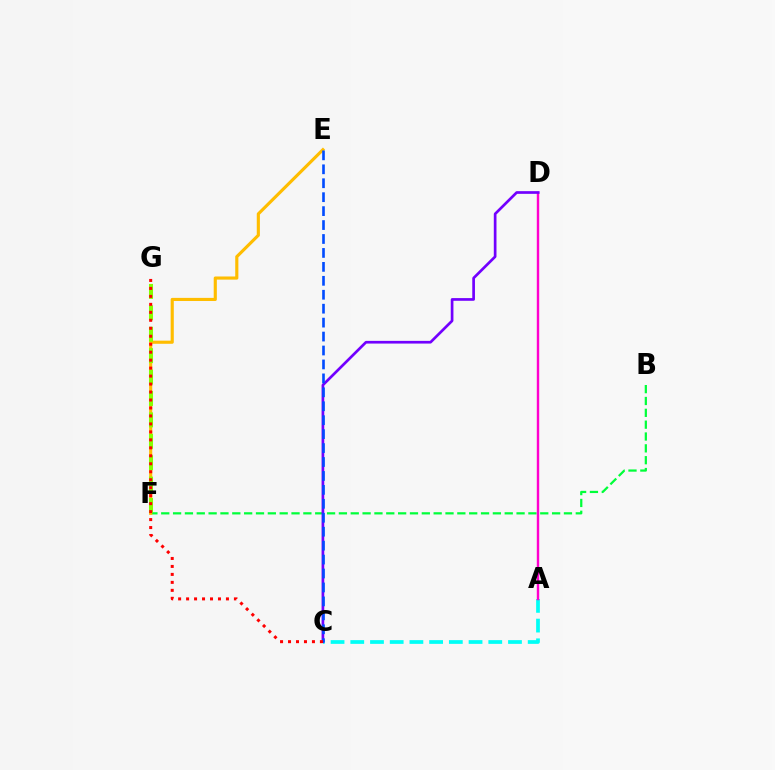{('A', 'C'): [{'color': '#00fff6', 'line_style': 'dashed', 'thickness': 2.68}], ('B', 'F'): [{'color': '#00ff39', 'line_style': 'dashed', 'thickness': 1.61}], ('E', 'F'): [{'color': '#ffbd00', 'line_style': 'solid', 'thickness': 2.26}], ('A', 'D'): [{'color': '#ff00cf', 'line_style': 'solid', 'thickness': 1.74}], ('F', 'G'): [{'color': '#84ff00', 'line_style': 'dashed', 'thickness': 2.91}], ('C', 'D'): [{'color': '#7200ff', 'line_style': 'solid', 'thickness': 1.94}], ('C', 'E'): [{'color': '#004bff', 'line_style': 'dashed', 'thickness': 1.89}], ('C', 'G'): [{'color': '#ff0000', 'line_style': 'dotted', 'thickness': 2.17}]}